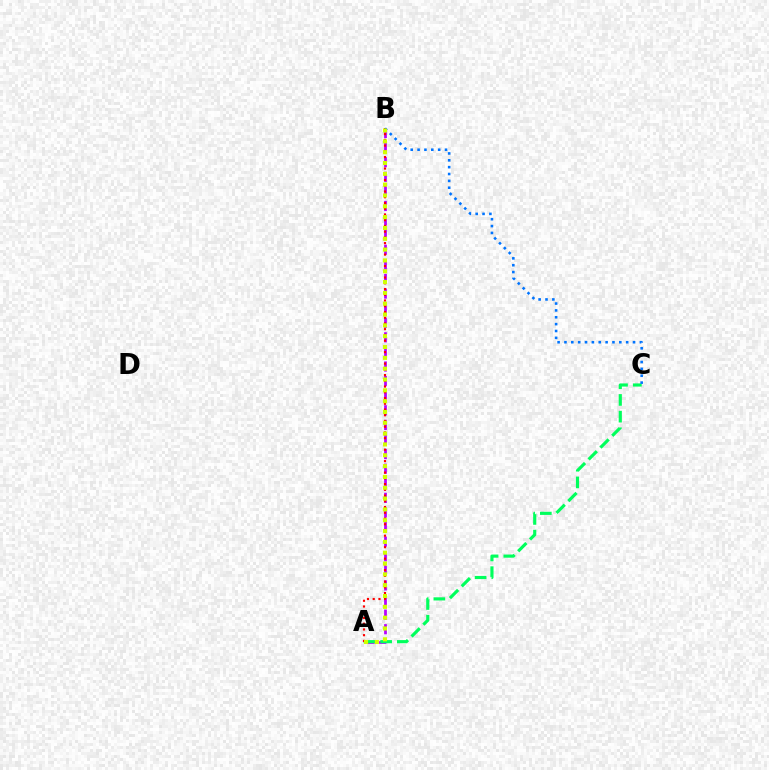{('A', 'B'): [{'color': '#b900ff', 'line_style': 'dashed', 'thickness': 1.98}, {'color': '#ff0000', 'line_style': 'dotted', 'thickness': 1.56}, {'color': '#d1ff00', 'line_style': 'dotted', 'thickness': 2.94}], ('A', 'C'): [{'color': '#00ff5c', 'line_style': 'dashed', 'thickness': 2.27}], ('B', 'C'): [{'color': '#0074ff', 'line_style': 'dotted', 'thickness': 1.86}]}